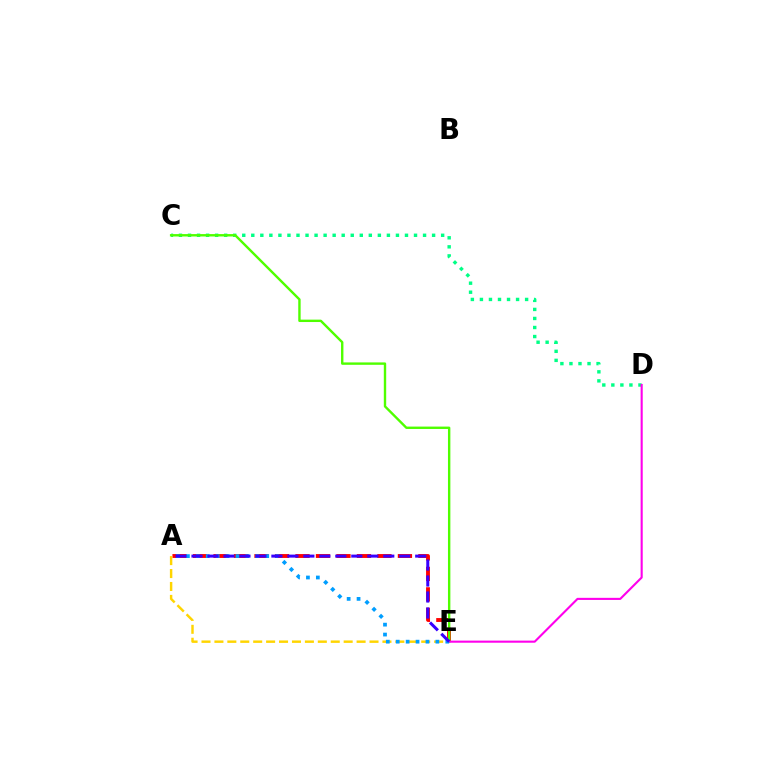{('C', 'D'): [{'color': '#00ff86', 'line_style': 'dotted', 'thickness': 2.46}], ('A', 'E'): [{'color': '#ff0000', 'line_style': 'dashed', 'thickness': 2.78}, {'color': '#ffd500', 'line_style': 'dashed', 'thickness': 1.76}, {'color': '#009eff', 'line_style': 'dotted', 'thickness': 2.69}, {'color': '#3700ff', 'line_style': 'dashed', 'thickness': 2.17}], ('C', 'E'): [{'color': '#4fff00', 'line_style': 'solid', 'thickness': 1.72}], ('D', 'E'): [{'color': '#ff00ed', 'line_style': 'solid', 'thickness': 1.52}]}